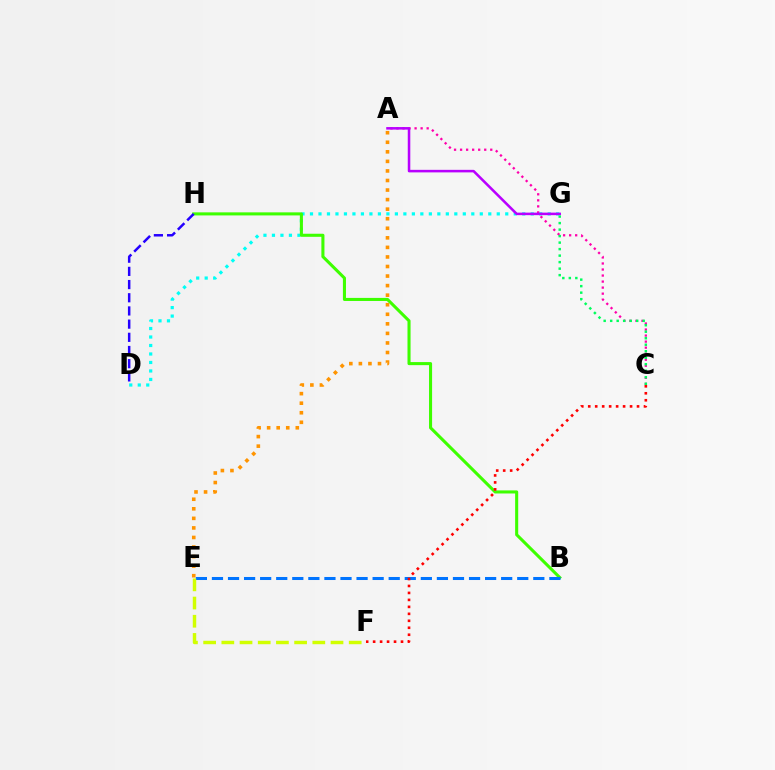{('A', 'C'): [{'color': '#ff00ac', 'line_style': 'dotted', 'thickness': 1.64}], ('D', 'G'): [{'color': '#00fff6', 'line_style': 'dotted', 'thickness': 2.31}], ('A', 'G'): [{'color': '#b900ff', 'line_style': 'solid', 'thickness': 1.83}], ('B', 'H'): [{'color': '#3dff00', 'line_style': 'solid', 'thickness': 2.21}], ('B', 'E'): [{'color': '#0074ff', 'line_style': 'dashed', 'thickness': 2.18}], ('A', 'E'): [{'color': '#ff9400', 'line_style': 'dotted', 'thickness': 2.6}], ('E', 'F'): [{'color': '#d1ff00', 'line_style': 'dashed', 'thickness': 2.47}], ('C', 'F'): [{'color': '#ff0000', 'line_style': 'dotted', 'thickness': 1.89}], ('D', 'H'): [{'color': '#2500ff', 'line_style': 'dashed', 'thickness': 1.79}], ('C', 'G'): [{'color': '#00ff5c', 'line_style': 'dotted', 'thickness': 1.77}]}